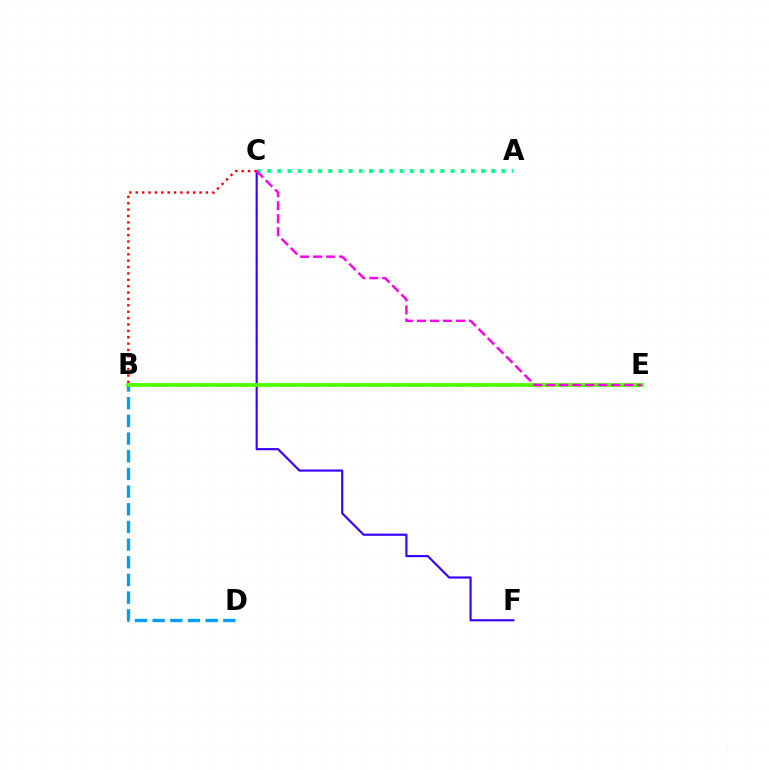{('C', 'F'): [{'color': '#3700ff', 'line_style': 'solid', 'thickness': 1.55}], ('B', 'D'): [{'color': '#009eff', 'line_style': 'dashed', 'thickness': 2.4}], ('A', 'C'): [{'color': '#00ff86', 'line_style': 'dotted', 'thickness': 2.77}], ('B', 'C'): [{'color': '#ff0000', 'line_style': 'dotted', 'thickness': 1.73}], ('B', 'E'): [{'color': '#ffd500', 'line_style': 'dashed', 'thickness': 1.6}, {'color': '#4fff00', 'line_style': 'solid', 'thickness': 2.71}], ('C', 'E'): [{'color': '#ff00ed', 'line_style': 'dashed', 'thickness': 1.77}]}